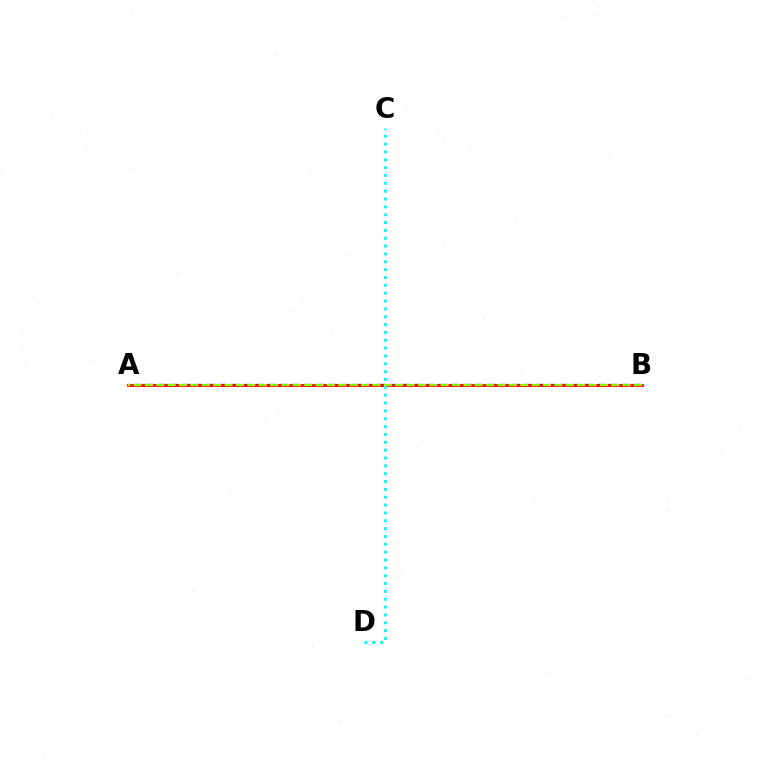{('A', 'B'): [{'color': '#7200ff', 'line_style': 'dashed', 'thickness': 1.66}, {'color': '#ff0000', 'line_style': 'solid', 'thickness': 1.96}, {'color': '#84ff00', 'line_style': 'dashed', 'thickness': 1.55}], ('C', 'D'): [{'color': '#00fff6', 'line_style': 'dotted', 'thickness': 2.13}]}